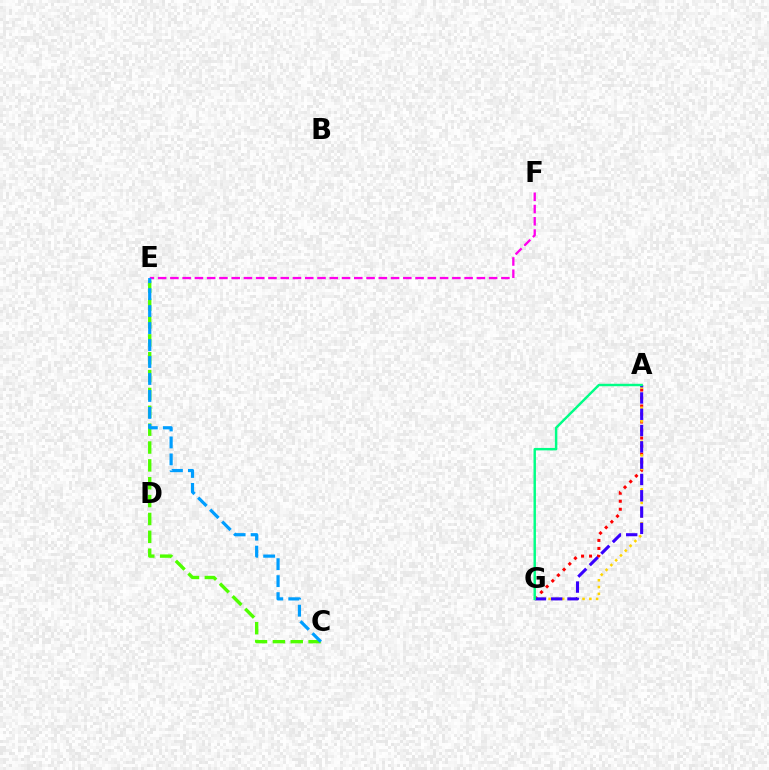{('E', 'F'): [{'color': '#ff00ed', 'line_style': 'dashed', 'thickness': 1.67}], ('C', 'E'): [{'color': '#4fff00', 'line_style': 'dashed', 'thickness': 2.43}, {'color': '#009eff', 'line_style': 'dashed', 'thickness': 2.31}], ('A', 'G'): [{'color': '#ff0000', 'line_style': 'dotted', 'thickness': 2.18}, {'color': '#ffd500', 'line_style': 'dotted', 'thickness': 1.85}, {'color': '#3700ff', 'line_style': 'dashed', 'thickness': 2.21}, {'color': '#00ff86', 'line_style': 'solid', 'thickness': 1.76}]}